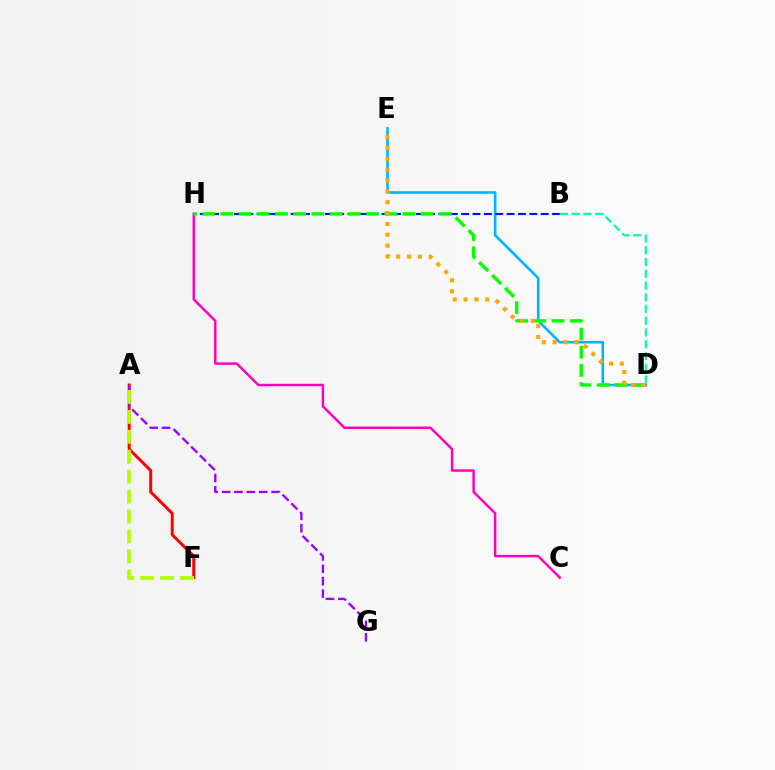{('C', 'H'): [{'color': '#ff00bd', 'line_style': 'solid', 'thickness': 1.77}], ('D', 'E'): [{'color': '#00b5ff', 'line_style': 'solid', 'thickness': 1.87}, {'color': '#ffa500', 'line_style': 'dotted', 'thickness': 2.95}], ('A', 'F'): [{'color': '#ff0000', 'line_style': 'solid', 'thickness': 2.15}, {'color': '#b3ff00', 'line_style': 'dashed', 'thickness': 2.71}], ('B', 'H'): [{'color': '#0010ff', 'line_style': 'dashed', 'thickness': 1.54}], ('A', 'G'): [{'color': '#9b00ff', 'line_style': 'dashed', 'thickness': 1.68}], ('D', 'H'): [{'color': '#08ff00', 'line_style': 'dashed', 'thickness': 2.47}], ('B', 'D'): [{'color': '#00ff9d', 'line_style': 'dashed', 'thickness': 1.6}]}